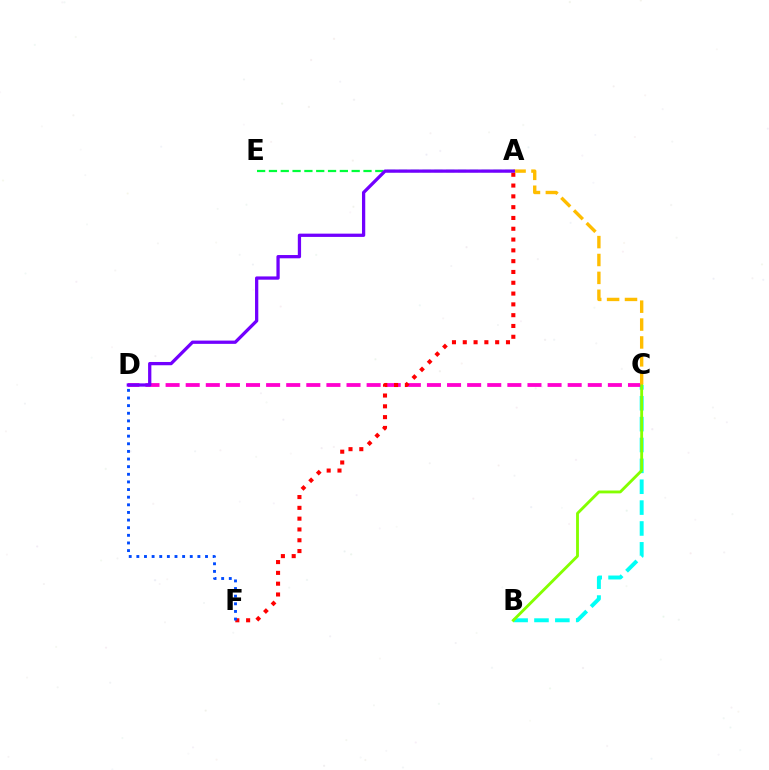{('A', 'E'): [{'color': '#00ff39', 'line_style': 'dashed', 'thickness': 1.61}], ('B', 'C'): [{'color': '#00fff6', 'line_style': 'dashed', 'thickness': 2.83}, {'color': '#84ff00', 'line_style': 'solid', 'thickness': 2.06}], ('C', 'D'): [{'color': '#ff00cf', 'line_style': 'dashed', 'thickness': 2.73}], ('A', 'F'): [{'color': '#ff0000', 'line_style': 'dotted', 'thickness': 2.93}], ('A', 'C'): [{'color': '#ffbd00', 'line_style': 'dashed', 'thickness': 2.43}], ('D', 'F'): [{'color': '#004bff', 'line_style': 'dotted', 'thickness': 2.07}], ('A', 'D'): [{'color': '#7200ff', 'line_style': 'solid', 'thickness': 2.35}]}